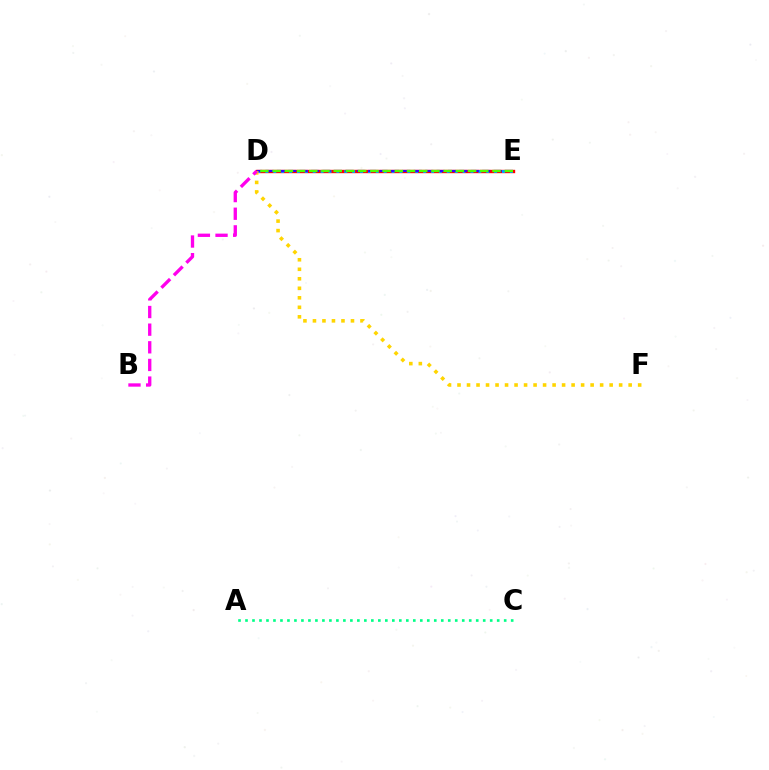{('D', 'E'): [{'color': '#ff0000', 'line_style': 'solid', 'thickness': 2.43}, {'color': '#009eff', 'line_style': 'dotted', 'thickness': 2.14}, {'color': '#3700ff', 'line_style': 'dashed', 'thickness': 1.55}, {'color': '#4fff00', 'line_style': 'dashed', 'thickness': 1.66}], ('D', 'F'): [{'color': '#ffd500', 'line_style': 'dotted', 'thickness': 2.58}], ('B', 'D'): [{'color': '#ff00ed', 'line_style': 'dashed', 'thickness': 2.4}], ('A', 'C'): [{'color': '#00ff86', 'line_style': 'dotted', 'thickness': 1.9}]}